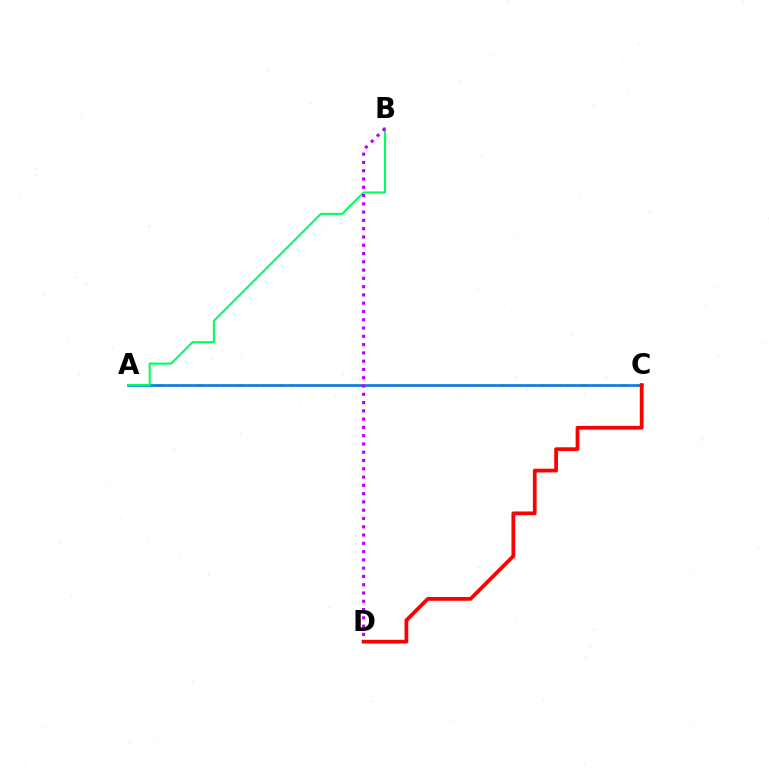{('A', 'C'): [{'color': '#d1ff00', 'line_style': 'dashed', 'thickness': 1.8}, {'color': '#0074ff', 'line_style': 'solid', 'thickness': 1.86}], ('A', 'B'): [{'color': '#00ff5c', 'line_style': 'solid', 'thickness': 1.5}], ('B', 'D'): [{'color': '#b900ff', 'line_style': 'dotted', 'thickness': 2.25}], ('C', 'D'): [{'color': '#ff0000', 'line_style': 'solid', 'thickness': 2.7}]}